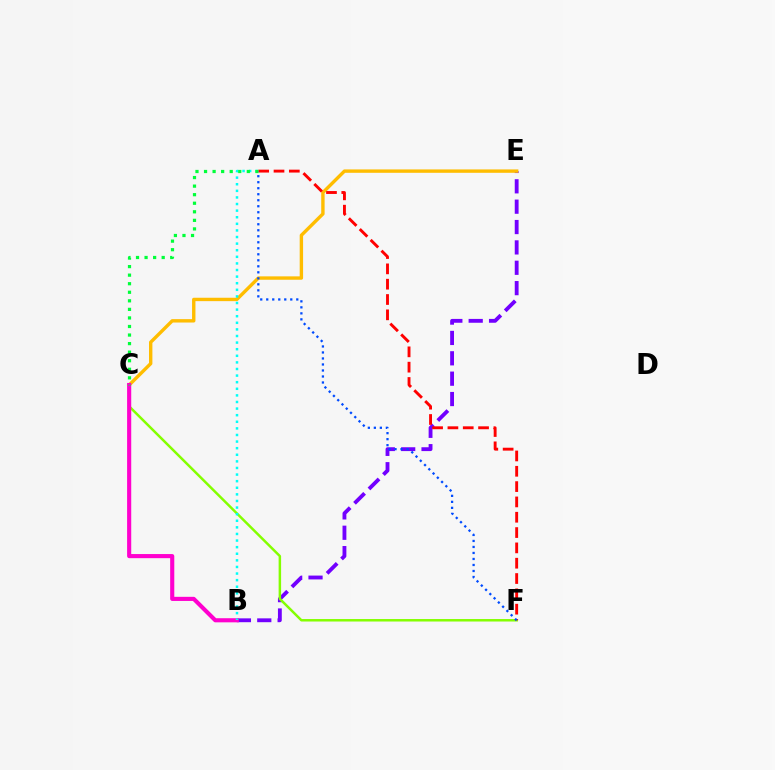{('B', 'E'): [{'color': '#7200ff', 'line_style': 'dashed', 'thickness': 2.77}], ('C', 'F'): [{'color': '#84ff00', 'line_style': 'solid', 'thickness': 1.78}], ('C', 'E'): [{'color': '#ffbd00', 'line_style': 'solid', 'thickness': 2.44}], ('A', 'F'): [{'color': '#ff0000', 'line_style': 'dashed', 'thickness': 2.08}, {'color': '#004bff', 'line_style': 'dotted', 'thickness': 1.63}], ('B', 'C'): [{'color': '#ff00cf', 'line_style': 'solid', 'thickness': 2.97}], ('A', 'B'): [{'color': '#00fff6', 'line_style': 'dotted', 'thickness': 1.79}], ('A', 'C'): [{'color': '#00ff39', 'line_style': 'dotted', 'thickness': 2.32}]}